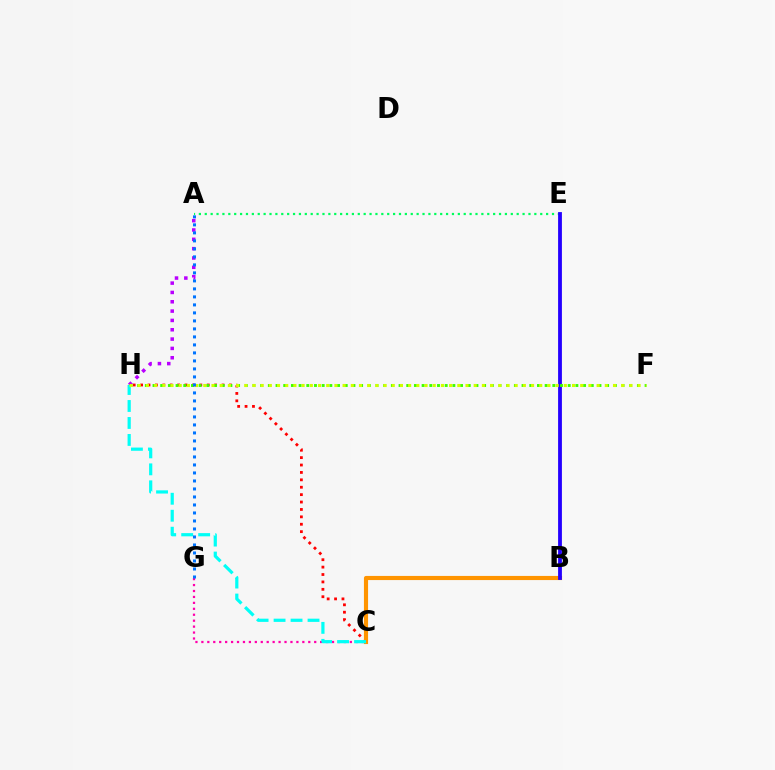{('C', 'G'): [{'color': '#ff00ac', 'line_style': 'dotted', 'thickness': 1.61}], ('A', 'E'): [{'color': '#00ff5c', 'line_style': 'dotted', 'thickness': 1.6}], ('C', 'H'): [{'color': '#ff0000', 'line_style': 'dotted', 'thickness': 2.01}, {'color': '#00fff6', 'line_style': 'dashed', 'thickness': 2.31}], ('A', 'H'): [{'color': '#b900ff', 'line_style': 'dotted', 'thickness': 2.53}], ('B', 'C'): [{'color': '#ff9400', 'line_style': 'solid', 'thickness': 2.97}], ('B', 'E'): [{'color': '#2500ff', 'line_style': 'solid', 'thickness': 2.74}], ('F', 'H'): [{'color': '#3dff00', 'line_style': 'dotted', 'thickness': 2.09}, {'color': '#d1ff00', 'line_style': 'dotted', 'thickness': 2.23}], ('A', 'G'): [{'color': '#0074ff', 'line_style': 'dotted', 'thickness': 2.17}]}